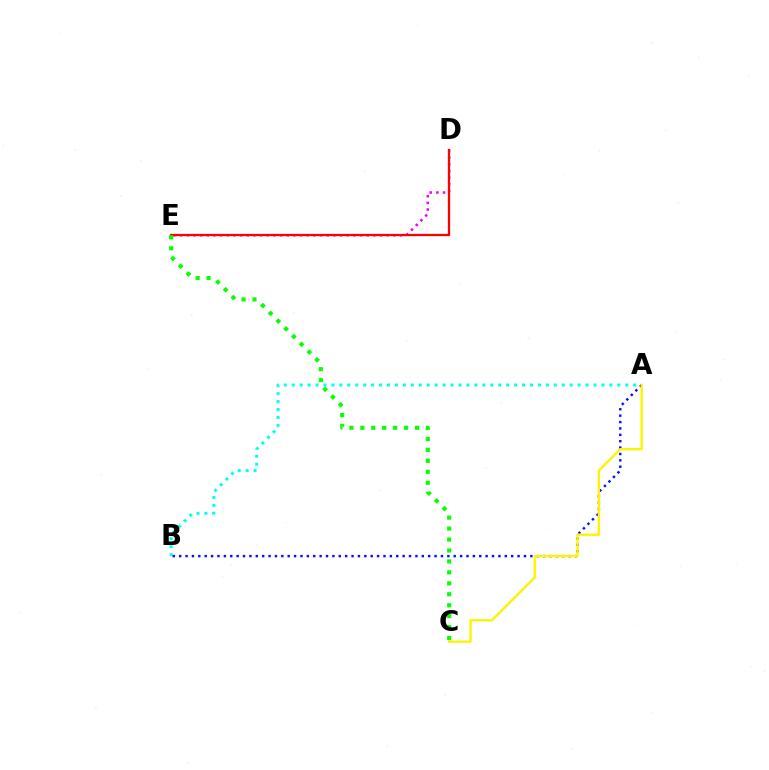{('A', 'B'): [{'color': '#00fff6', 'line_style': 'dotted', 'thickness': 2.16}, {'color': '#0010ff', 'line_style': 'dotted', 'thickness': 1.73}], ('D', 'E'): [{'color': '#ee00ff', 'line_style': 'dotted', 'thickness': 1.81}, {'color': '#ff0000', 'line_style': 'solid', 'thickness': 1.64}], ('A', 'C'): [{'color': '#fcf500', 'line_style': 'solid', 'thickness': 1.71}], ('C', 'E'): [{'color': '#08ff00', 'line_style': 'dotted', 'thickness': 2.97}]}